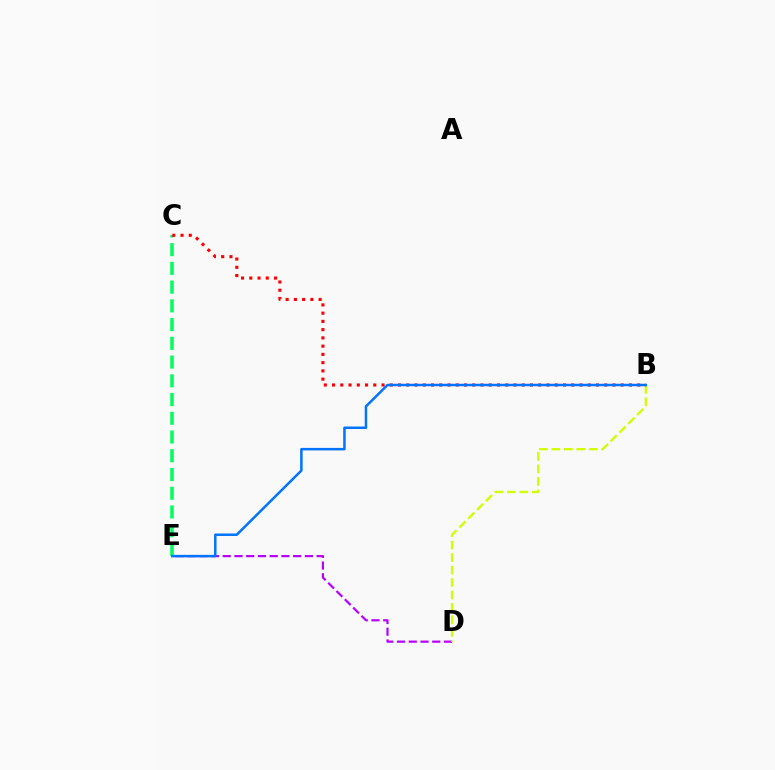{('C', 'E'): [{'color': '#00ff5c', 'line_style': 'dashed', 'thickness': 2.55}], ('D', 'E'): [{'color': '#b900ff', 'line_style': 'dashed', 'thickness': 1.59}], ('B', 'D'): [{'color': '#d1ff00', 'line_style': 'dashed', 'thickness': 1.69}], ('B', 'C'): [{'color': '#ff0000', 'line_style': 'dotted', 'thickness': 2.24}], ('B', 'E'): [{'color': '#0074ff', 'line_style': 'solid', 'thickness': 1.8}]}